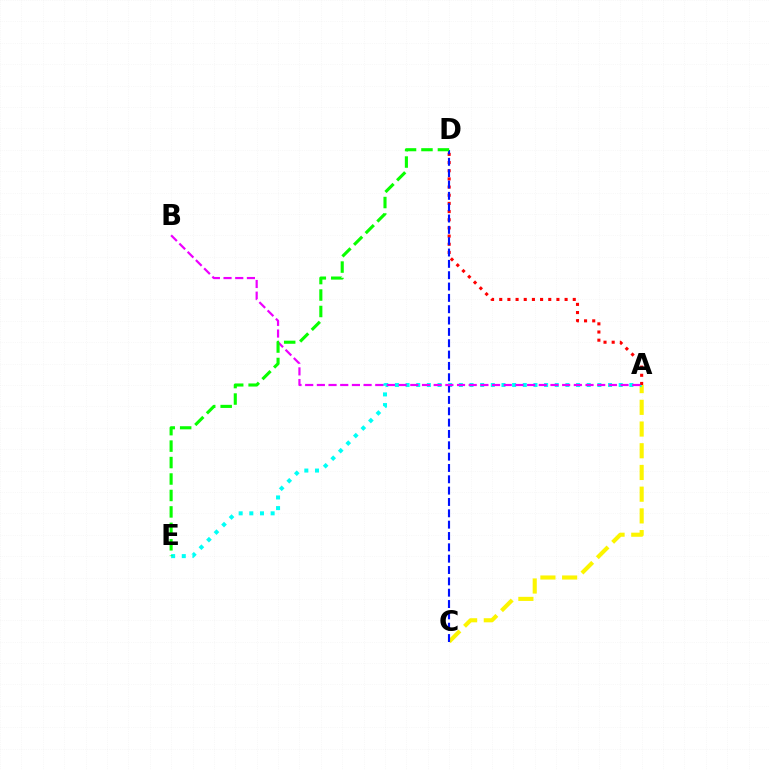{('A', 'C'): [{'color': '#fcf500', 'line_style': 'dashed', 'thickness': 2.95}], ('A', 'E'): [{'color': '#00fff6', 'line_style': 'dotted', 'thickness': 2.9}], ('A', 'D'): [{'color': '#ff0000', 'line_style': 'dotted', 'thickness': 2.22}], ('C', 'D'): [{'color': '#0010ff', 'line_style': 'dashed', 'thickness': 1.54}], ('A', 'B'): [{'color': '#ee00ff', 'line_style': 'dashed', 'thickness': 1.59}], ('D', 'E'): [{'color': '#08ff00', 'line_style': 'dashed', 'thickness': 2.23}]}